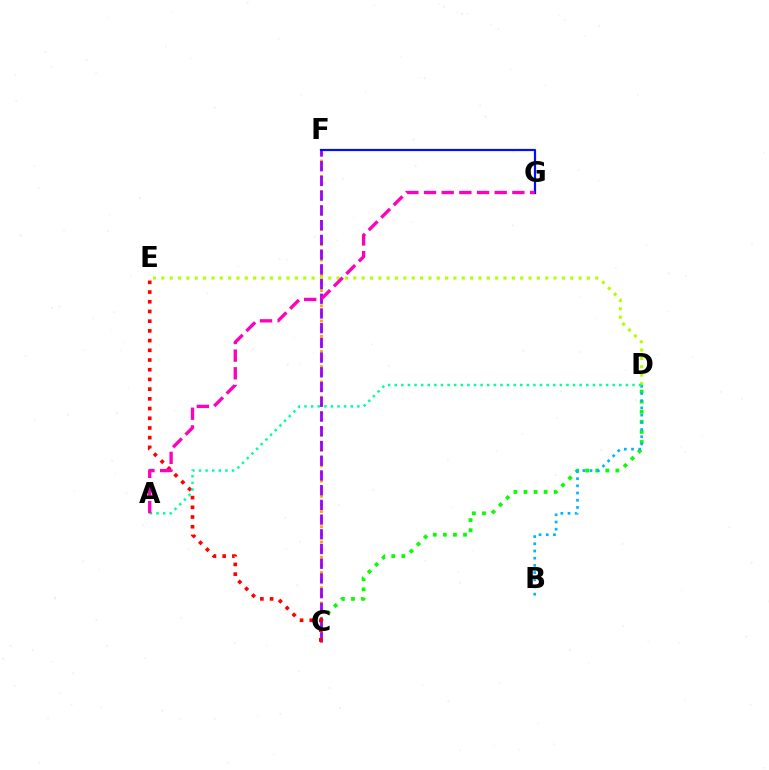{('C', 'F'): [{'color': '#ffa500', 'line_style': 'dotted', 'thickness': 2.07}, {'color': '#9b00ff', 'line_style': 'dashed', 'thickness': 2.0}], ('D', 'E'): [{'color': '#b3ff00', 'line_style': 'dotted', 'thickness': 2.27}], ('C', 'D'): [{'color': '#08ff00', 'line_style': 'dotted', 'thickness': 2.74}], ('B', 'D'): [{'color': '#00b5ff', 'line_style': 'dotted', 'thickness': 1.96}], ('C', 'E'): [{'color': '#ff0000', 'line_style': 'dotted', 'thickness': 2.64}], ('A', 'D'): [{'color': '#00ff9d', 'line_style': 'dotted', 'thickness': 1.79}], ('F', 'G'): [{'color': '#0010ff', 'line_style': 'solid', 'thickness': 1.59}], ('A', 'G'): [{'color': '#ff00bd', 'line_style': 'dashed', 'thickness': 2.4}]}